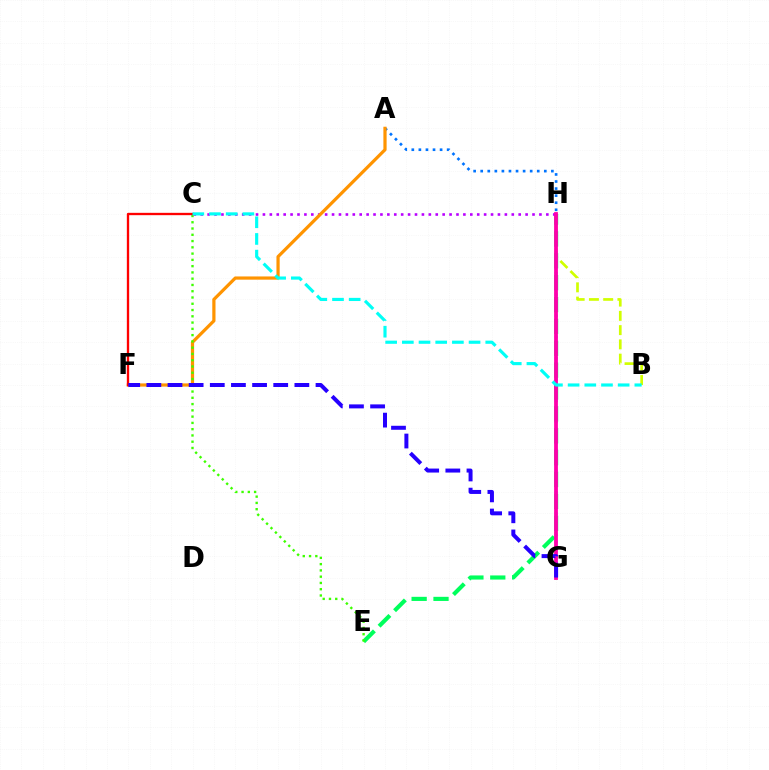{('A', 'G'): [{'color': '#0074ff', 'line_style': 'dotted', 'thickness': 1.92}], ('B', 'H'): [{'color': '#d1ff00', 'line_style': 'dashed', 'thickness': 1.94}], ('E', 'H'): [{'color': '#00ff5c', 'line_style': 'dashed', 'thickness': 2.97}], ('C', 'H'): [{'color': '#b900ff', 'line_style': 'dotted', 'thickness': 1.88}], ('A', 'F'): [{'color': '#ff9400', 'line_style': 'solid', 'thickness': 2.32}], ('G', 'H'): [{'color': '#ff00ac', 'line_style': 'solid', 'thickness': 2.73}], ('C', 'E'): [{'color': '#3dff00', 'line_style': 'dotted', 'thickness': 1.7}], ('C', 'F'): [{'color': '#ff0000', 'line_style': 'solid', 'thickness': 1.68}], ('F', 'G'): [{'color': '#2500ff', 'line_style': 'dashed', 'thickness': 2.87}], ('B', 'C'): [{'color': '#00fff6', 'line_style': 'dashed', 'thickness': 2.27}]}